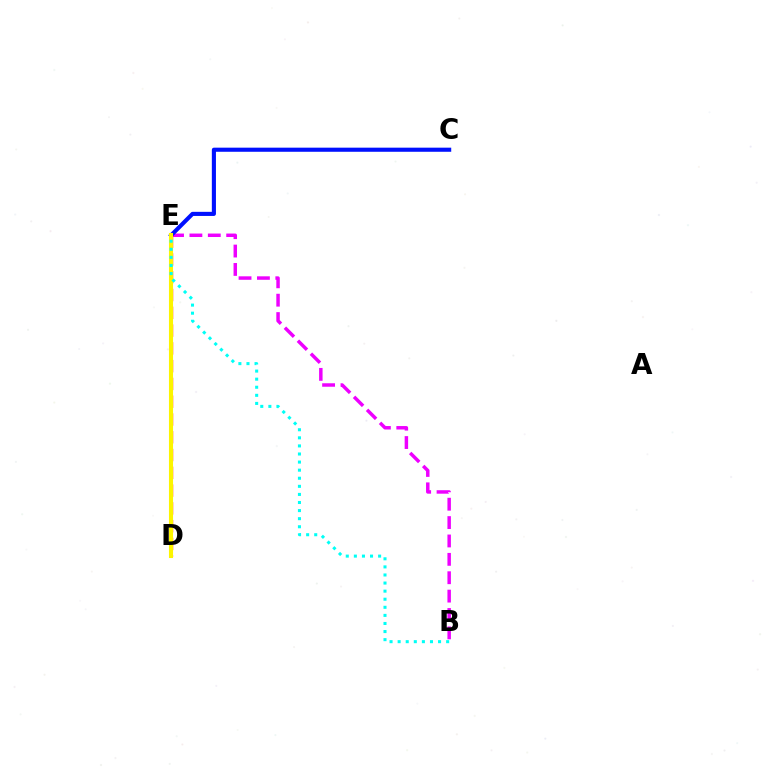{('B', 'E'): [{'color': '#ee00ff', 'line_style': 'dashed', 'thickness': 2.5}, {'color': '#00fff6', 'line_style': 'dotted', 'thickness': 2.2}], ('D', 'E'): [{'color': '#ff0000', 'line_style': 'dashed', 'thickness': 2.42}, {'color': '#08ff00', 'line_style': 'solid', 'thickness': 2.73}, {'color': '#fcf500', 'line_style': 'solid', 'thickness': 2.94}], ('C', 'E'): [{'color': '#0010ff', 'line_style': 'solid', 'thickness': 2.96}]}